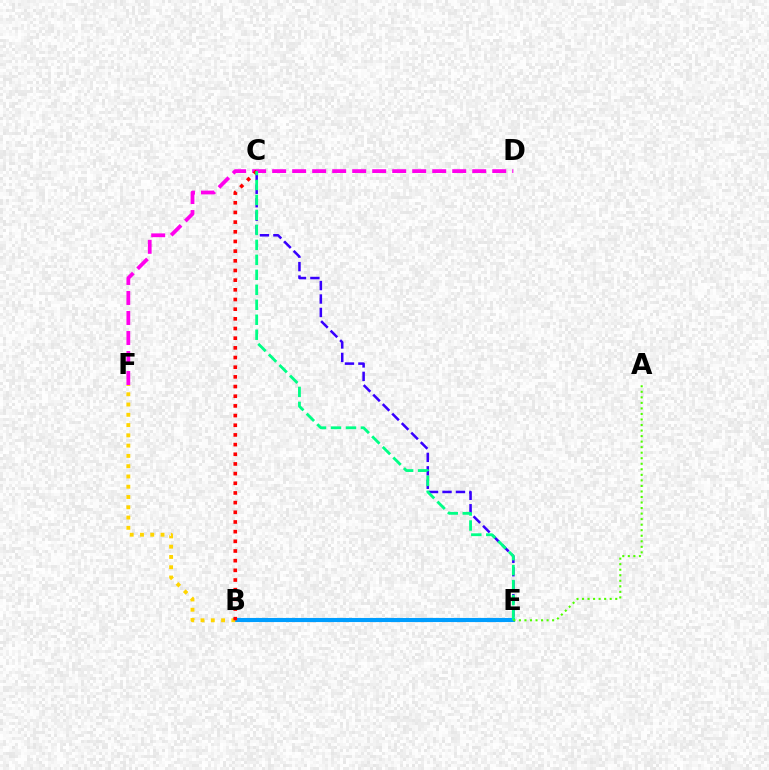{('B', 'E'): [{'color': '#009eff', 'line_style': 'solid', 'thickness': 2.96}], ('D', 'F'): [{'color': '#ff00ed', 'line_style': 'dashed', 'thickness': 2.72}], ('B', 'F'): [{'color': '#ffd500', 'line_style': 'dotted', 'thickness': 2.79}], ('C', 'E'): [{'color': '#3700ff', 'line_style': 'dashed', 'thickness': 1.83}, {'color': '#00ff86', 'line_style': 'dashed', 'thickness': 2.03}], ('B', 'C'): [{'color': '#ff0000', 'line_style': 'dotted', 'thickness': 2.63}], ('A', 'E'): [{'color': '#4fff00', 'line_style': 'dotted', 'thickness': 1.5}]}